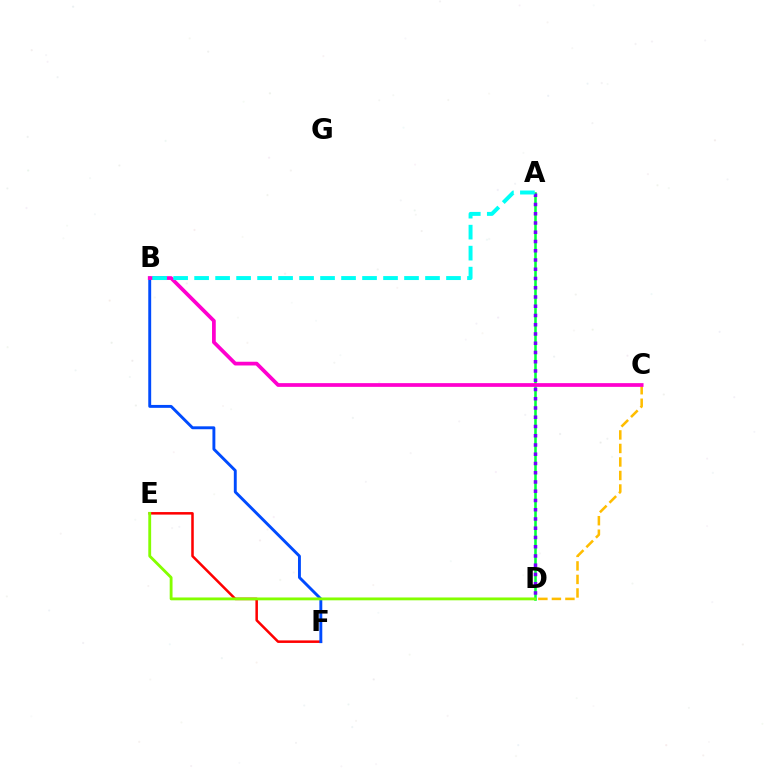{('A', 'D'): [{'color': '#00ff39', 'line_style': 'solid', 'thickness': 1.84}, {'color': '#7200ff', 'line_style': 'dotted', 'thickness': 2.51}], ('E', 'F'): [{'color': '#ff0000', 'line_style': 'solid', 'thickness': 1.82}], ('B', 'F'): [{'color': '#004bff', 'line_style': 'solid', 'thickness': 2.09}], ('D', 'E'): [{'color': '#84ff00', 'line_style': 'solid', 'thickness': 2.05}], ('C', 'D'): [{'color': '#ffbd00', 'line_style': 'dashed', 'thickness': 1.84}], ('B', 'C'): [{'color': '#ff00cf', 'line_style': 'solid', 'thickness': 2.68}], ('A', 'B'): [{'color': '#00fff6', 'line_style': 'dashed', 'thickness': 2.85}]}